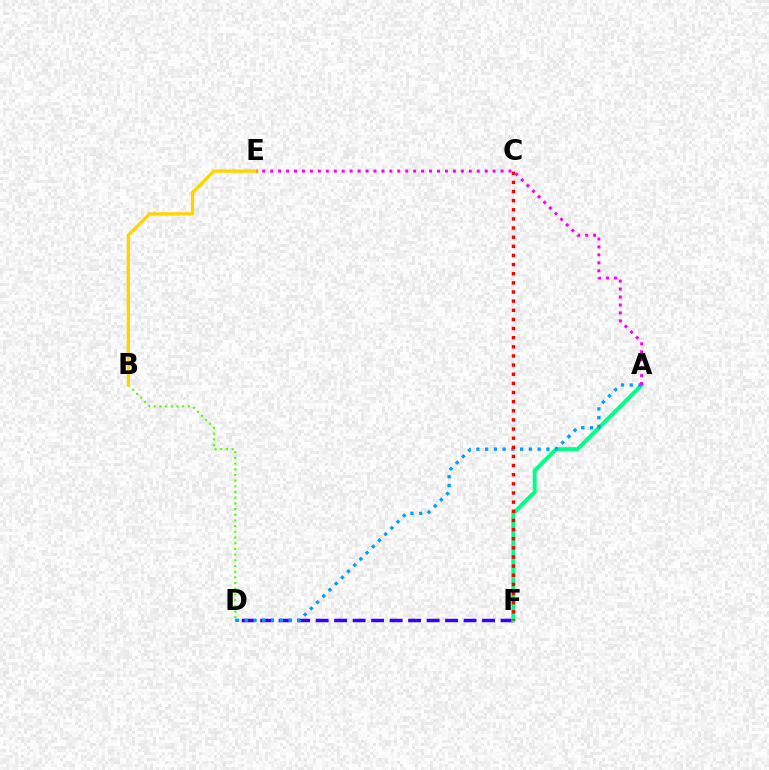{('D', 'F'): [{'color': '#3700ff', 'line_style': 'dashed', 'thickness': 2.51}], ('B', 'D'): [{'color': '#4fff00', 'line_style': 'dotted', 'thickness': 1.55}], ('B', 'E'): [{'color': '#ffd500', 'line_style': 'solid', 'thickness': 2.38}], ('A', 'F'): [{'color': '#00ff86', 'line_style': 'solid', 'thickness': 2.83}], ('A', 'D'): [{'color': '#009eff', 'line_style': 'dotted', 'thickness': 2.38}], ('A', 'E'): [{'color': '#ff00ed', 'line_style': 'dotted', 'thickness': 2.16}], ('C', 'F'): [{'color': '#ff0000', 'line_style': 'dotted', 'thickness': 2.48}]}